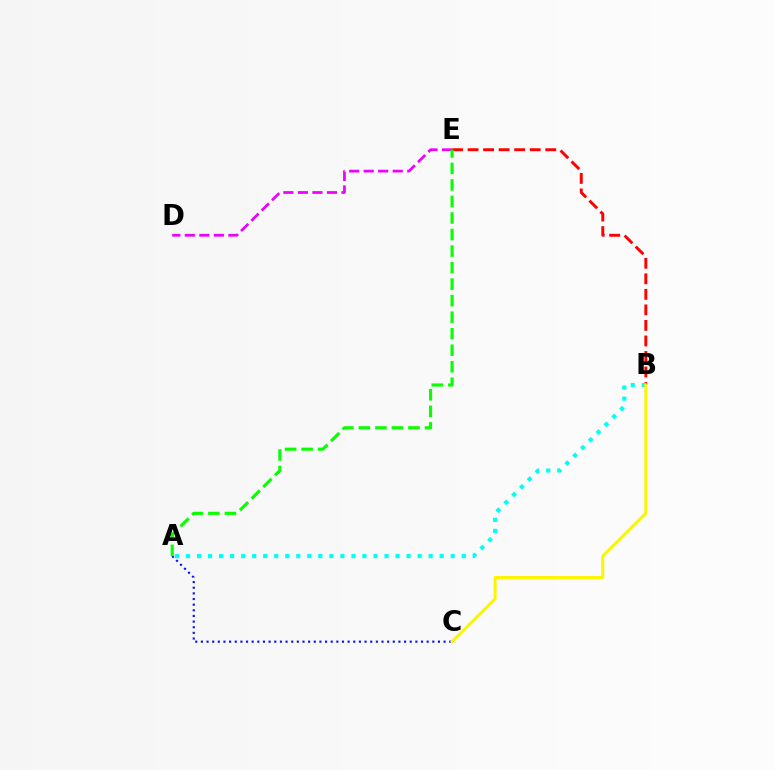{('B', 'E'): [{'color': '#ff0000', 'line_style': 'dashed', 'thickness': 2.11}], ('D', 'E'): [{'color': '#ee00ff', 'line_style': 'dashed', 'thickness': 1.97}], ('A', 'B'): [{'color': '#00fff6', 'line_style': 'dotted', 'thickness': 3.0}], ('A', 'C'): [{'color': '#0010ff', 'line_style': 'dotted', 'thickness': 1.53}], ('B', 'C'): [{'color': '#fcf500', 'line_style': 'solid', 'thickness': 2.15}], ('A', 'E'): [{'color': '#08ff00', 'line_style': 'dashed', 'thickness': 2.25}]}